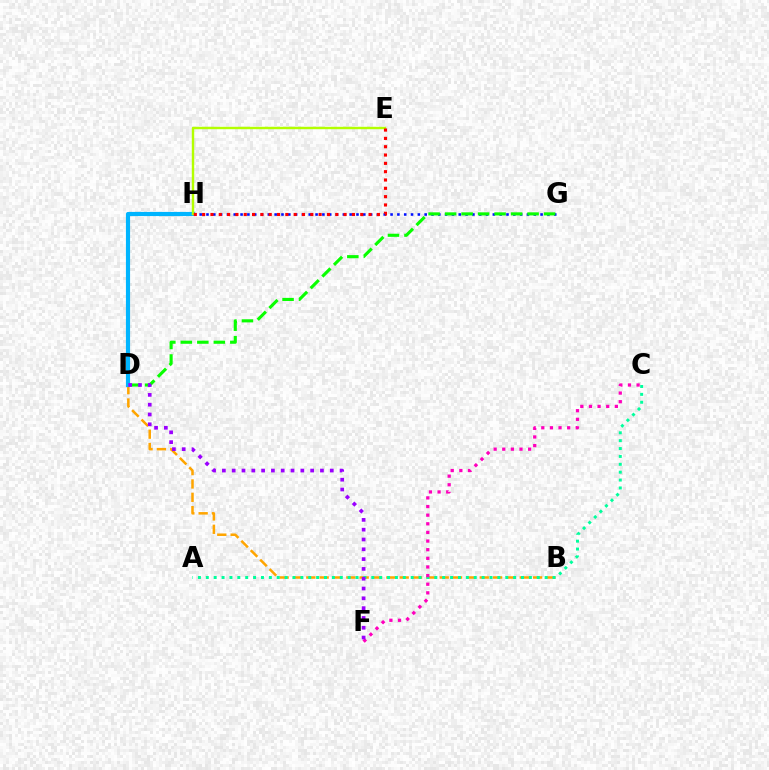{('G', 'H'): [{'color': '#0010ff', 'line_style': 'dotted', 'thickness': 1.85}], ('D', 'G'): [{'color': '#08ff00', 'line_style': 'dashed', 'thickness': 2.24}], ('B', 'D'): [{'color': '#ffa500', 'line_style': 'dashed', 'thickness': 1.81}], ('A', 'C'): [{'color': '#00ff9d', 'line_style': 'dotted', 'thickness': 2.14}], ('D', 'H'): [{'color': '#00b5ff', 'line_style': 'solid', 'thickness': 2.99}], ('E', 'H'): [{'color': '#b3ff00', 'line_style': 'solid', 'thickness': 1.74}, {'color': '#ff0000', 'line_style': 'dotted', 'thickness': 2.26}], ('C', 'F'): [{'color': '#ff00bd', 'line_style': 'dotted', 'thickness': 2.34}], ('D', 'F'): [{'color': '#9b00ff', 'line_style': 'dotted', 'thickness': 2.66}]}